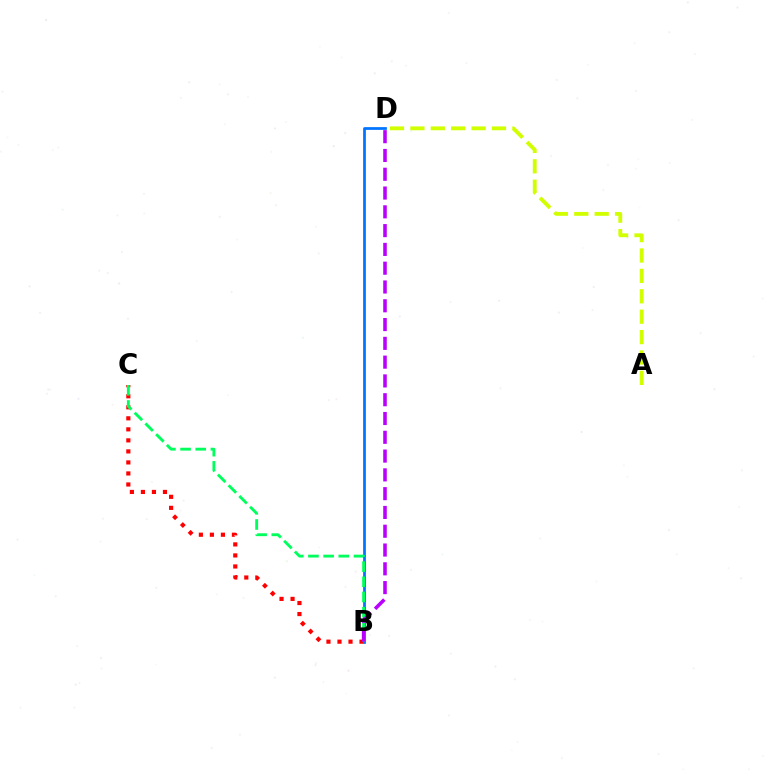{('B', 'C'): [{'color': '#ff0000', 'line_style': 'dotted', 'thickness': 3.0}, {'color': '#00ff5c', 'line_style': 'dashed', 'thickness': 2.06}], ('B', 'D'): [{'color': '#0074ff', 'line_style': 'solid', 'thickness': 1.97}, {'color': '#b900ff', 'line_style': 'dashed', 'thickness': 2.55}], ('A', 'D'): [{'color': '#d1ff00', 'line_style': 'dashed', 'thickness': 2.77}]}